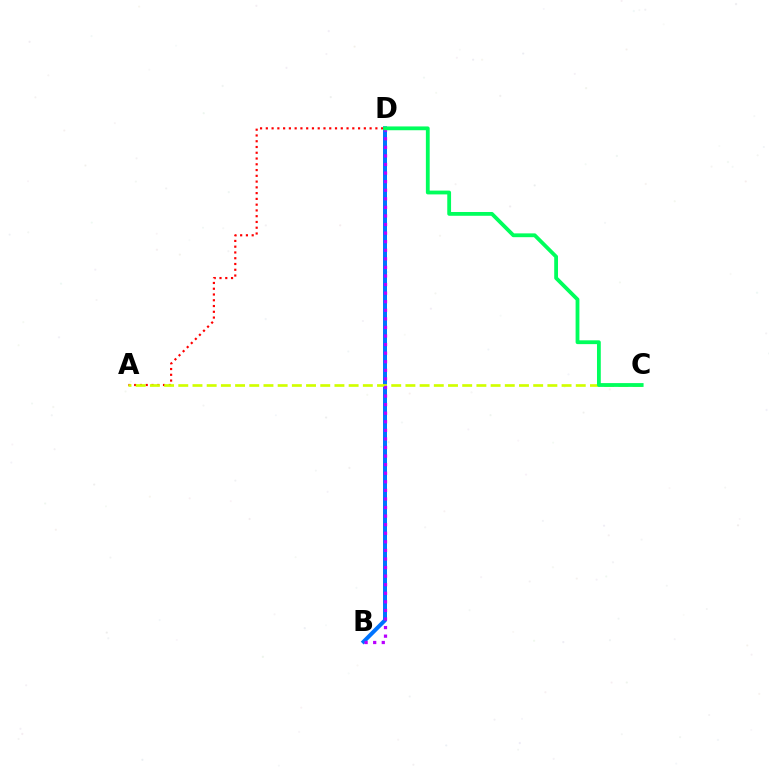{('B', 'D'): [{'color': '#0074ff', 'line_style': 'solid', 'thickness': 2.88}, {'color': '#b900ff', 'line_style': 'dotted', 'thickness': 2.33}], ('A', 'D'): [{'color': '#ff0000', 'line_style': 'dotted', 'thickness': 1.57}], ('A', 'C'): [{'color': '#d1ff00', 'line_style': 'dashed', 'thickness': 1.93}], ('C', 'D'): [{'color': '#00ff5c', 'line_style': 'solid', 'thickness': 2.74}]}